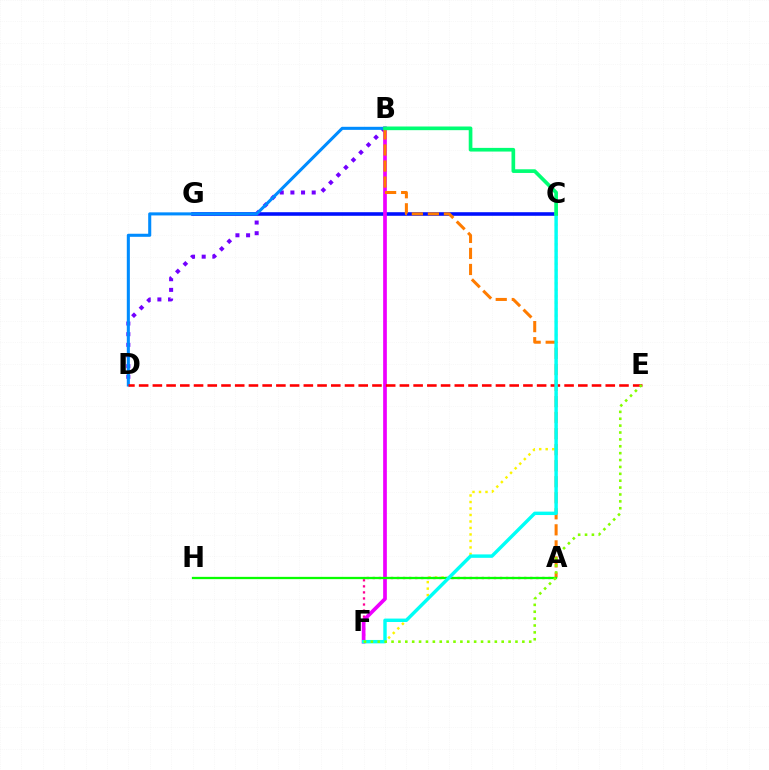{('C', 'G'): [{'color': '#0010ff', 'line_style': 'solid', 'thickness': 2.58}], ('C', 'F'): [{'color': '#fcf500', 'line_style': 'dotted', 'thickness': 1.76}, {'color': '#00fff6', 'line_style': 'solid', 'thickness': 2.46}], ('A', 'F'): [{'color': '#ff0094', 'line_style': 'dotted', 'thickness': 1.65}], ('B', 'D'): [{'color': '#7200ff', 'line_style': 'dotted', 'thickness': 2.89}, {'color': '#008cff', 'line_style': 'solid', 'thickness': 2.21}], ('B', 'F'): [{'color': '#ee00ff', 'line_style': 'solid', 'thickness': 2.67}], ('A', 'B'): [{'color': '#ff7c00', 'line_style': 'dashed', 'thickness': 2.18}], ('A', 'H'): [{'color': '#08ff00', 'line_style': 'solid', 'thickness': 1.64}], ('D', 'E'): [{'color': '#ff0000', 'line_style': 'dashed', 'thickness': 1.86}], ('B', 'C'): [{'color': '#00ff74', 'line_style': 'solid', 'thickness': 2.64}], ('E', 'F'): [{'color': '#84ff00', 'line_style': 'dotted', 'thickness': 1.87}]}